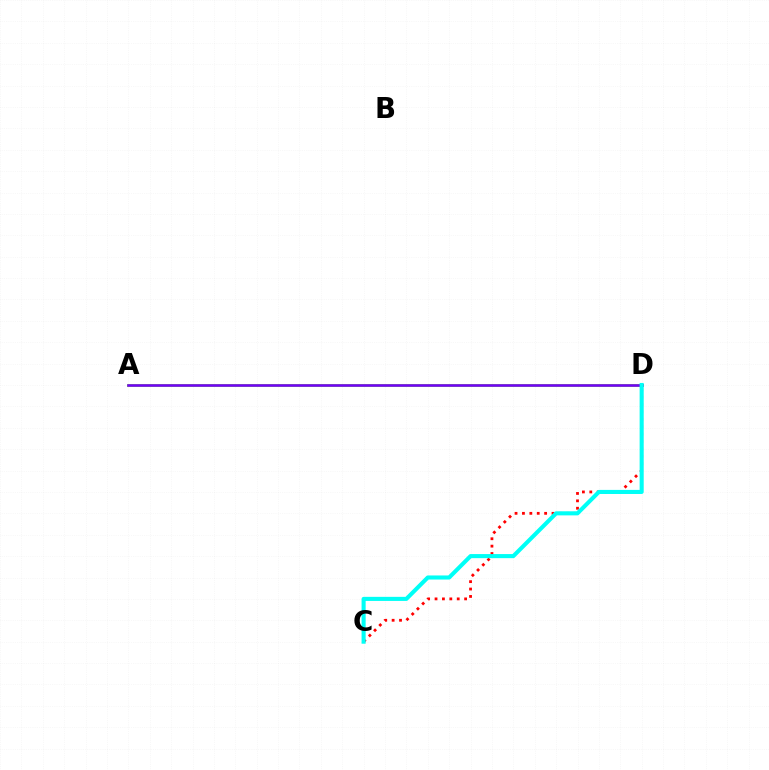{('A', 'D'): [{'color': '#84ff00', 'line_style': 'solid', 'thickness': 2.04}, {'color': '#7200ff', 'line_style': 'solid', 'thickness': 1.85}], ('C', 'D'): [{'color': '#ff0000', 'line_style': 'dotted', 'thickness': 2.01}, {'color': '#00fff6', 'line_style': 'solid', 'thickness': 2.94}]}